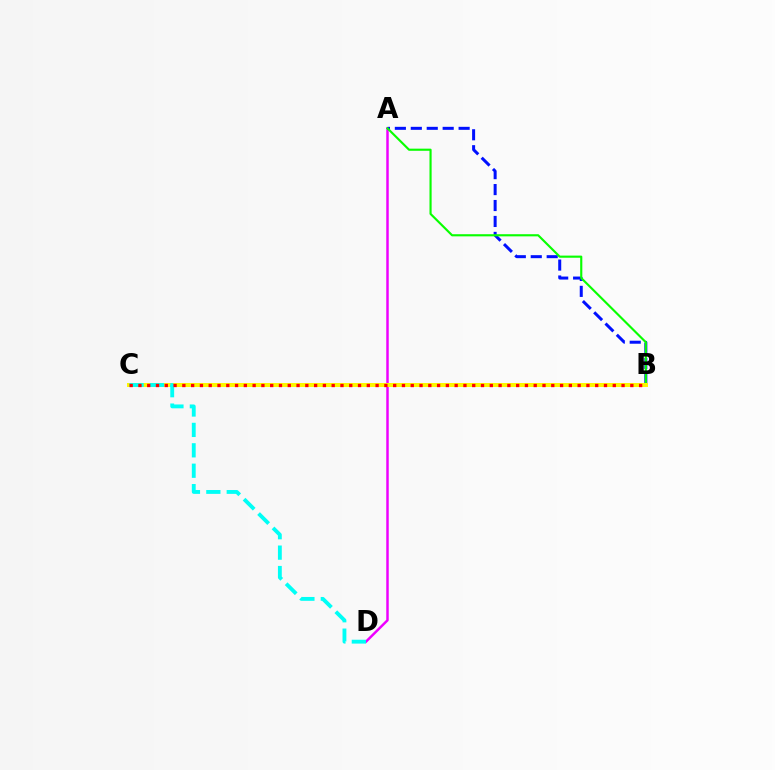{('A', 'D'): [{'color': '#ee00ff', 'line_style': 'solid', 'thickness': 1.78}], ('A', 'B'): [{'color': '#0010ff', 'line_style': 'dashed', 'thickness': 2.17}, {'color': '#08ff00', 'line_style': 'solid', 'thickness': 1.54}], ('B', 'C'): [{'color': '#fcf500', 'line_style': 'solid', 'thickness': 2.88}, {'color': '#ff0000', 'line_style': 'dotted', 'thickness': 2.39}], ('C', 'D'): [{'color': '#00fff6', 'line_style': 'dashed', 'thickness': 2.77}]}